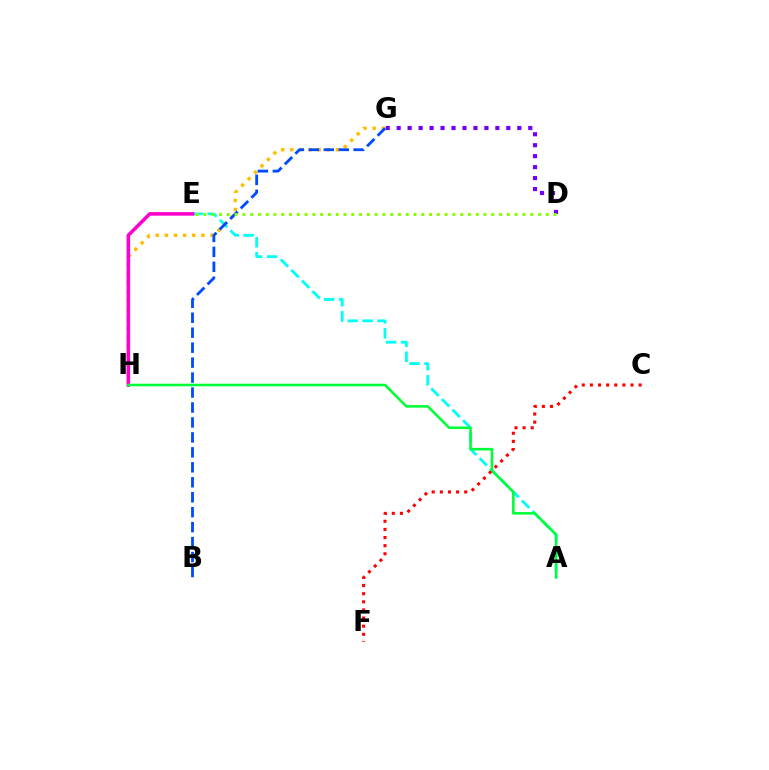{('A', 'E'): [{'color': '#00fff6', 'line_style': 'dashed', 'thickness': 2.03}], ('G', 'H'): [{'color': '#ffbd00', 'line_style': 'dotted', 'thickness': 2.48}], ('E', 'H'): [{'color': '#ff00cf', 'line_style': 'solid', 'thickness': 2.56}], ('B', 'G'): [{'color': '#004bff', 'line_style': 'dashed', 'thickness': 2.03}], ('D', 'G'): [{'color': '#7200ff', 'line_style': 'dotted', 'thickness': 2.98}], ('D', 'E'): [{'color': '#84ff00', 'line_style': 'dotted', 'thickness': 2.11}], ('A', 'H'): [{'color': '#00ff39', 'line_style': 'solid', 'thickness': 1.86}], ('C', 'F'): [{'color': '#ff0000', 'line_style': 'dotted', 'thickness': 2.21}]}